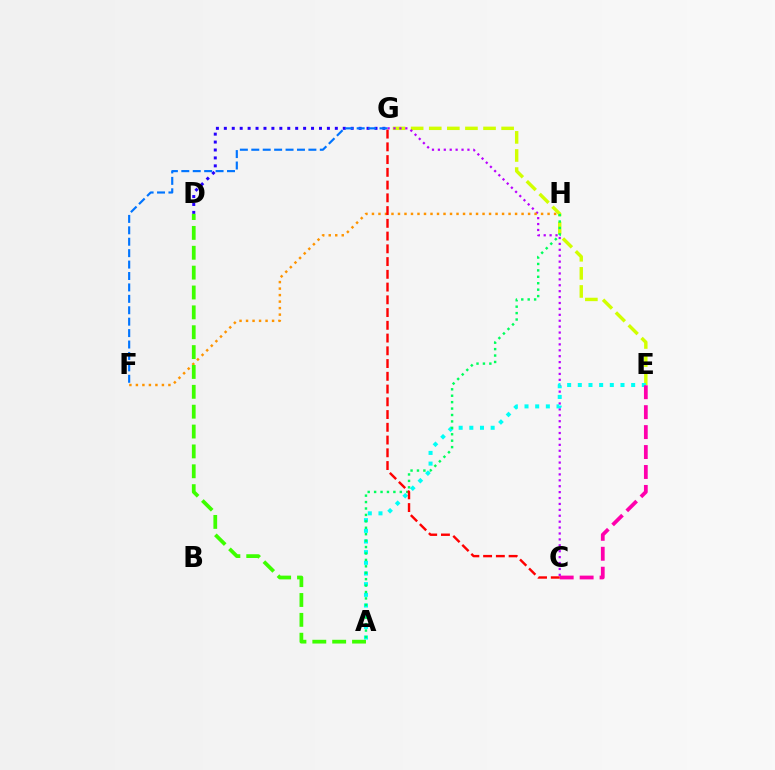{('E', 'G'): [{'color': '#d1ff00', 'line_style': 'dashed', 'thickness': 2.46}], ('C', 'G'): [{'color': '#b900ff', 'line_style': 'dotted', 'thickness': 1.61}, {'color': '#ff0000', 'line_style': 'dashed', 'thickness': 1.73}], ('A', 'E'): [{'color': '#00fff6', 'line_style': 'dotted', 'thickness': 2.9}], ('D', 'G'): [{'color': '#2500ff', 'line_style': 'dotted', 'thickness': 2.15}], ('F', 'H'): [{'color': '#ff9400', 'line_style': 'dotted', 'thickness': 1.77}], ('F', 'G'): [{'color': '#0074ff', 'line_style': 'dashed', 'thickness': 1.55}], ('C', 'E'): [{'color': '#ff00ac', 'line_style': 'dashed', 'thickness': 2.71}], ('A', 'H'): [{'color': '#00ff5c', 'line_style': 'dotted', 'thickness': 1.75}], ('A', 'D'): [{'color': '#3dff00', 'line_style': 'dashed', 'thickness': 2.7}]}